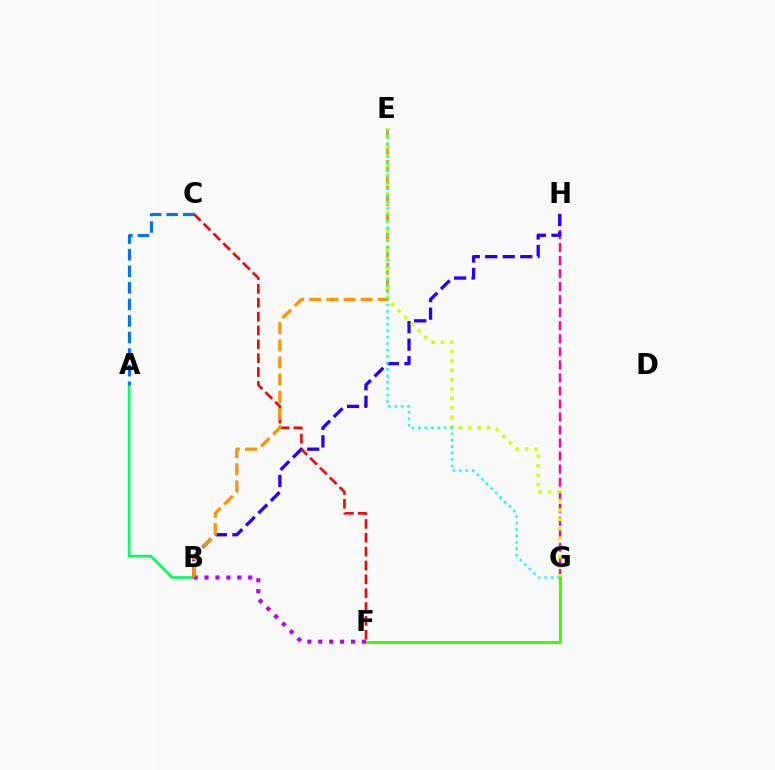{('A', 'B'): [{'color': '#00ff5c', 'line_style': 'solid', 'thickness': 1.88}], ('F', 'G'): [{'color': '#3dff00', 'line_style': 'solid', 'thickness': 2.17}], ('G', 'H'): [{'color': '#ff00ac', 'line_style': 'dashed', 'thickness': 1.77}], ('C', 'F'): [{'color': '#ff0000', 'line_style': 'dashed', 'thickness': 1.88}], ('B', 'H'): [{'color': '#2500ff', 'line_style': 'dashed', 'thickness': 2.38}], ('B', 'F'): [{'color': '#b900ff', 'line_style': 'dotted', 'thickness': 2.96}], ('A', 'C'): [{'color': '#0074ff', 'line_style': 'dashed', 'thickness': 2.25}], ('B', 'E'): [{'color': '#ff9400', 'line_style': 'dashed', 'thickness': 2.33}], ('E', 'G'): [{'color': '#d1ff00', 'line_style': 'dotted', 'thickness': 2.55}, {'color': '#00fff6', 'line_style': 'dotted', 'thickness': 1.75}]}